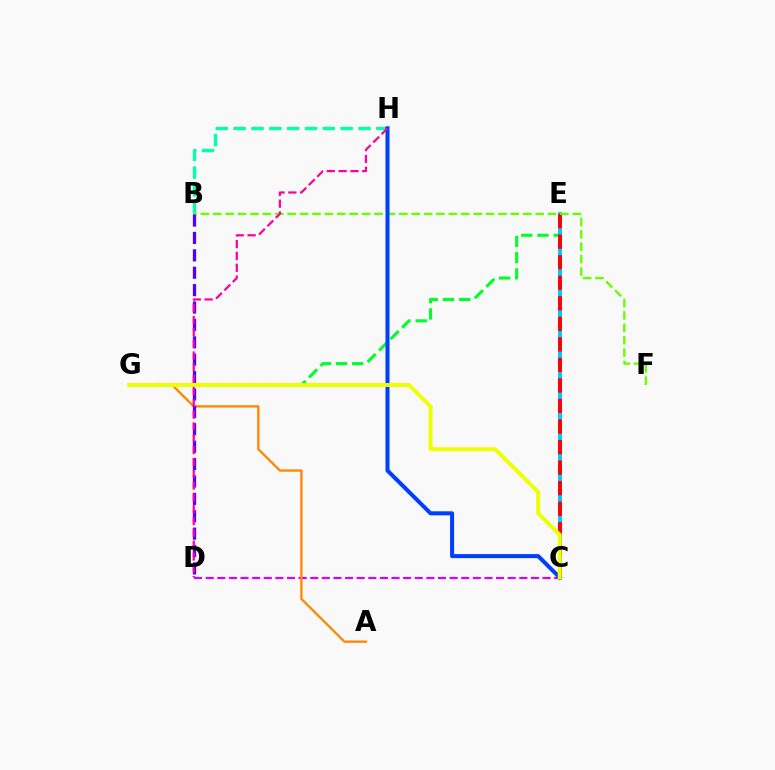{('E', 'G'): [{'color': '#00ff27', 'line_style': 'dashed', 'thickness': 2.2}], ('C', 'E'): [{'color': '#00c7ff', 'line_style': 'solid', 'thickness': 2.83}, {'color': '#ff0000', 'line_style': 'dashed', 'thickness': 2.79}], ('C', 'D'): [{'color': '#d600ff', 'line_style': 'dashed', 'thickness': 1.58}], ('B', 'H'): [{'color': '#00ffaf', 'line_style': 'dashed', 'thickness': 2.42}], ('A', 'G'): [{'color': '#ff8800', 'line_style': 'solid', 'thickness': 1.69}], ('B', 'F'): [{'color': '#66ff00', 'line_style': 'dashed', 'thickness': 1.68}], ('C', 'H'): [{'color': '#003fff', 'line_style': 'solid', 'thickness': 2.91}], ('B', 'D'): [{'color': '#4f00ff', 'line_style': 'dashed', 'thickness': 2.36}], ('D', 'H'): [{'color': '#ff00a0', 'line_style': 'dashed', 'thickness': 1.61}], ('C', 'G'): [{'color': '#eeff00', 'line_style': 'solid', 'thickness': 2.83}]}